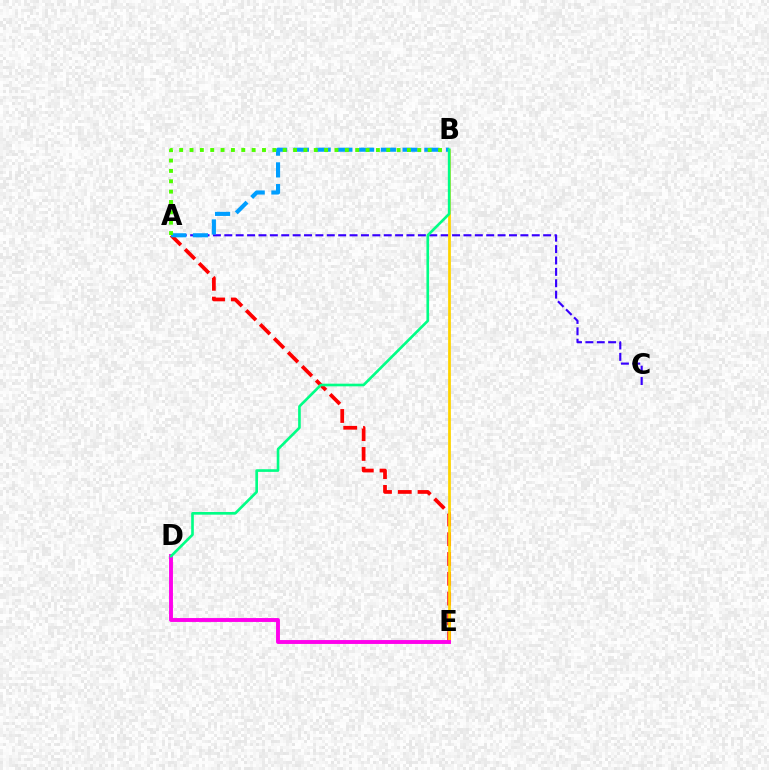{('A', 'C'): [{'color': '#3700ff', 'line_style': 'dashed', 'thickness': 1.55}], ('A', 'E'): [{'color': '#ff0000', 'line_style': 'dashed', 'thickness': 2.69}], ('A', 'B'): [{'color': '#009eff', 'line_style': 'dashed', 'thickness': 2.95}, {'color': '#4fff00', 'line_style': 'dotted', 'thickness': 2.81}], ('B', 'E'): [{'color': '#ffd500', 'line_style': 'solid', 'thickness': 1.98}], ('D', 'E'): [{'color': '#ff00ed', 'line_style': 'solid', 'thickness': 2.81}], ('B', 'D'): [{'color': '#00ff86', 'line_style': 'solid', 'thickness': 1.91}]}